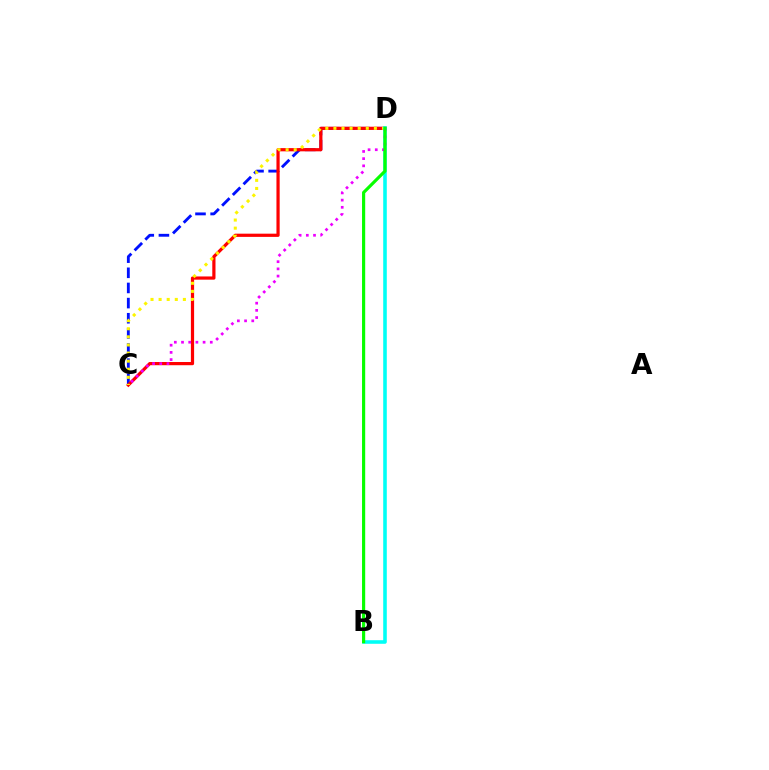{('C', 'D'): [{'color': '#0010ff', 'line_style': 'dashed', 'thickness': 2.06}, {'color': '#ff0000', 'line_style': 'solid', 'thickness': 2.31}, {'color': '#fcf500', 'line_style': 'dotted', 'thickness': 2.2}, {'color': '#ee00ff', 'line_style': 'dotted', 'thickness': 1.95}], ('B', 'D'): [{'color': '#00fff6', 'line_style': 'solid', 'thickness': 2.58}, {'color': '#08ff00', 'line_style': 'solid', 'thickness': 2.28}]}